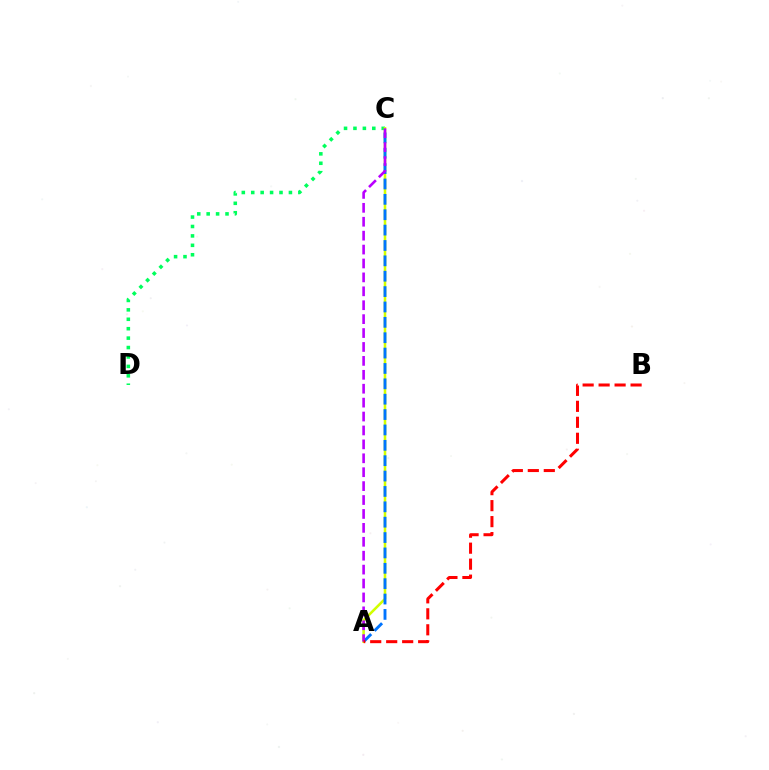{('C', 'D'): [{'color': '#00ff5c', 'line_style': 'dotted', 'thickness': 2.56}], ('A', 'C'): [{'color': '#d1ff00', 'line_style': 'solid', 'thickness': 1.84}, {'color': '#0074ff', 'line_style': 'dashed', 'thickness': 2.09}, {'color': '#b900ff', 'line_style': 'dashed', 'thickness': 1.89}], ('A', 'B'): [{'color': '#ff0000', 'line_style': 'dashed', 'thickness': 2.17}]}